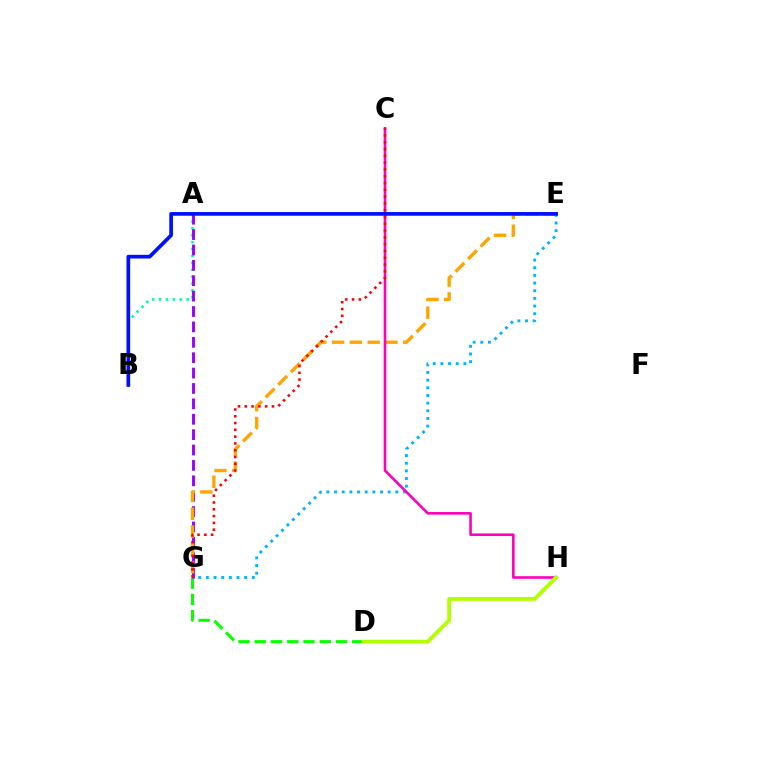{('A', 'B'): [{'color': '#00ff9d', 'line_style': 'dotted', 'thickness': 1.87}], ('D', 'G'): [{'color': '#08ff00', 'line_style': 'dashed', 'thickness': 2.21}], ('E', 'G'): [{'color': '#00b5ff', 'line_style': 'dotted', 'thickness': 2.08}, {'color': '#ffa500', 'line_style': 'dashed', 'thickness': 2.42}], ('A', 'G'): [{'color': '#9b00ff', 'line_style': 'dashed', 'thickness': 2.09}], ('C', 'H'): [{'color': '#ff00bd', 'line_style': 'solid', 'thickness': 1.88}], ('D', 'H'): [{'color': '#b3ff00', 'line_style': 'solid', 'thickness': 2.8}], ('C', 'G'): [{'color': '#ff0000', 'line_style': 'dotted', 'thickness': 1.85}], ('B', 'E'): [{'color': '#0010ff', 'line_style': 'solid', 'thickness': 2.66}]}